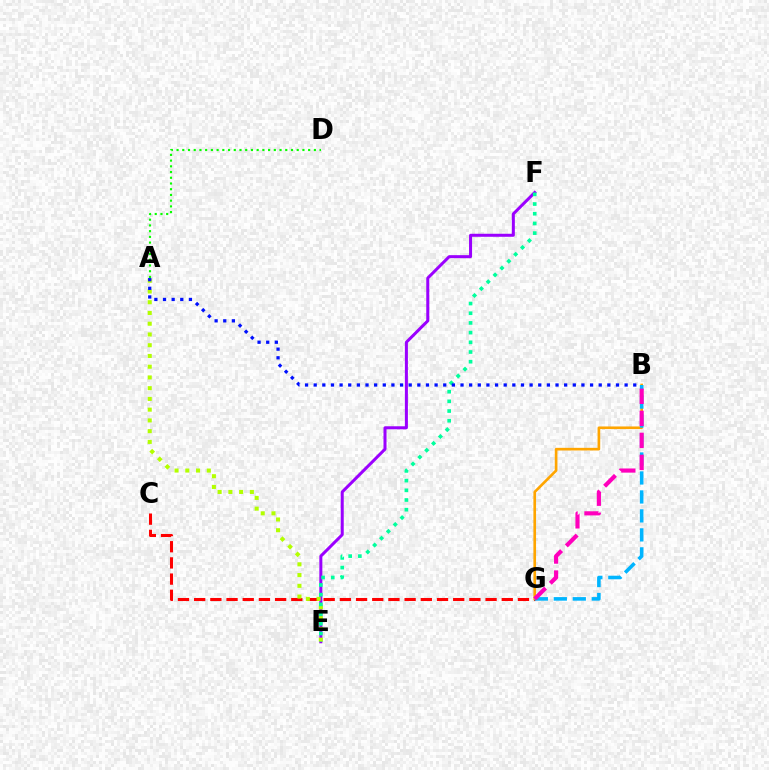{('C', 'G'): [{'color': '#ff0000', 'line_style': 'dashed', 'thickness': 2.2}], ('E', 'F'): [{'color': '#9b00ff', 'line_style': 'solid', 'thickness': 2.17}, {'color': '#00ff9d', 'line_style': 'dotted', 'thickness': 2.63}], ('B', 'G'): [{'color': '#ffa500', 'line_style': 'solid', 'thickness': 1.91}, {'color': '#00b5ff', 'line_style': 'dashed', 'thickness': 2.58}, {'color': '#ff00bd', 'line_style': 'dashed', 'thickness': 2.99}], ('A', 'E'): [{'color': '#b3ff00', 'line_style': 'dotted', 'thickness': 2.92}], ('A', 'D'): [{'color': '#08ff00', 'line_style': 'dotted', 'thickness': 1.55}], ('A', 'B'): [{'color': '#0010ff', 'line_style': 'dotted', 'thickness': 2.35}]}